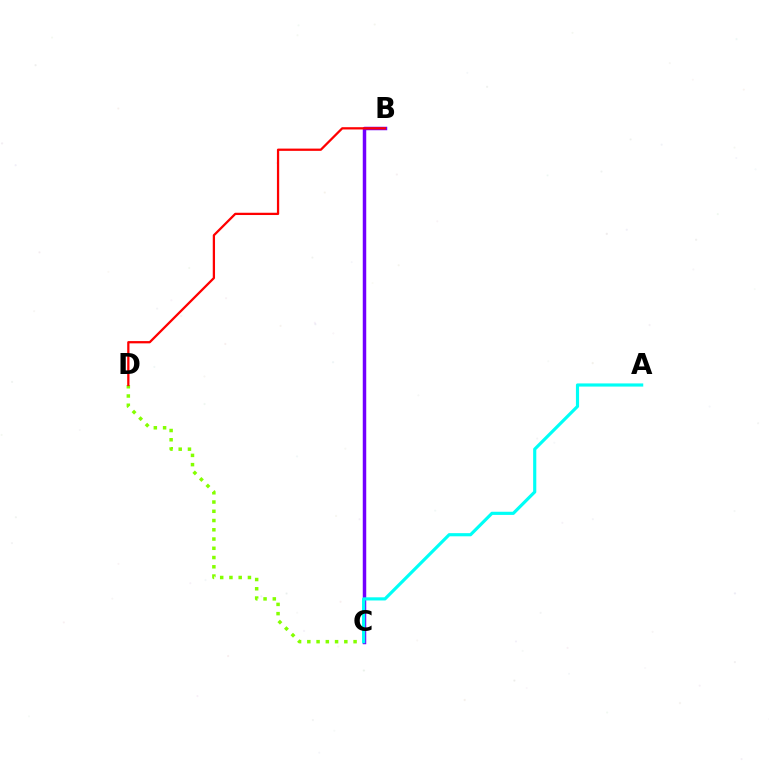{('C', 'D'): [{'color': '#84ff00', 'line_style': 'dotted', 'thickness': 2.51}], ('B', 'C'): [{'color': '#7200ff', 'line_style': 'solid', 'thickness': 2.5}], ('B', 'D'): [{'color': '#ff0000', 'line_style': 'solid', 'thickness': 1.63}], ('A', 'C'): [{'color': '#00fff6', 'line_style': 'solid', 'thickness': 2.27}]}